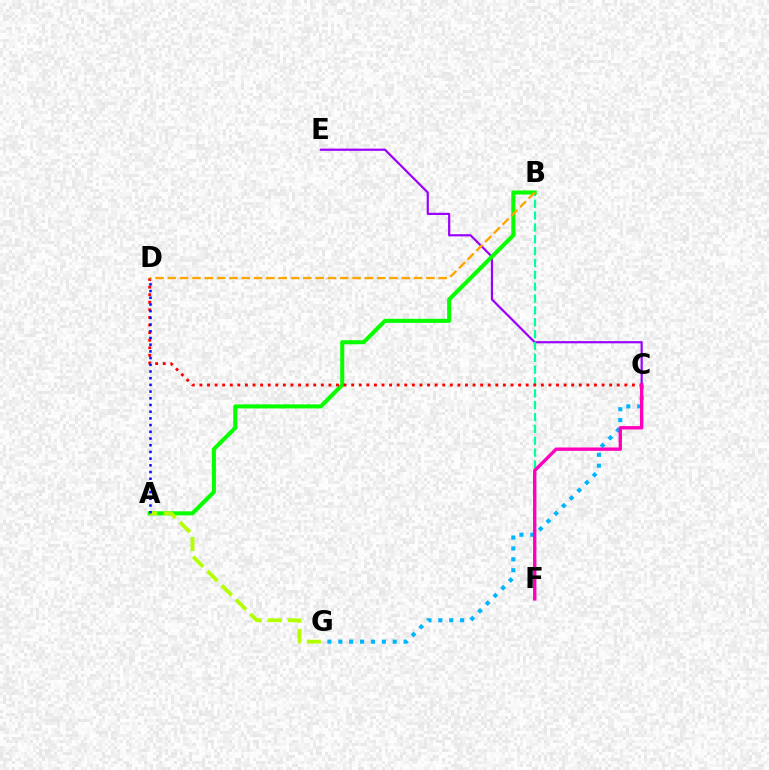{('C', 'E'): [{'color': '#9b00ff', 'line_style': 'solid', 'thickness': 1.58}], ('B', 'F'): [{'color': '#00ff9d', 'line_style': 'dashed', 'thickness': 1.61}], ('C', 'G'): [{'color': '#00b5ff', 'line_style': 'dotted', 'thickness': 2.96}], ('A', 'B'): [{'color': '#08ff00', 'line_style': 'solid', 'thickness': 2.93}], ('C', 'D'): [{'color': '#ff0000', 'line_style': 'dotted', 'thickness': 2.06}], ('A', 'G'): [{'color': '#b3ff00', 'line_style': 'dashed', 'thickness': 2.74}], ('C', 'F'): [{'color': '#ff00bd', 'line_style': 'solid', 'thickness': 2.42}], ('A', 'D'): [{'color': '#0010ff', 'line_style': 'dotted', 'thickness': 1.82}], ('B', 'D'): [{'color': '#ffa500', 'line_style': 'dashed', 'thickness': 1.67}]}